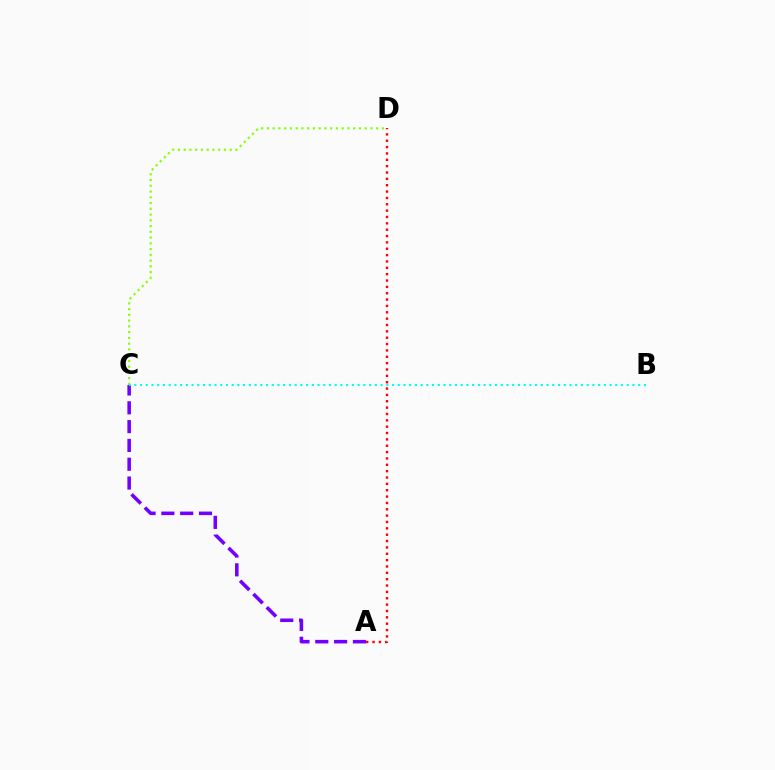{('A', 'C'): [{'color': '#7200ff', 'line_style': 'dashed', 'thickness': 2.56}], ('A', 'D'): [{'color': '#ff0000', 'line_style': 'dotted', 'thickness': 1.73}], ('C', 'D'): [{'color': '#84ff00', 'line_style': 'dotted', 'thickness': 1.56}], ('B', 'C'): [{'color': '#00fff6', 'line_style': 'dotted', 'thickness': 1.56}]}